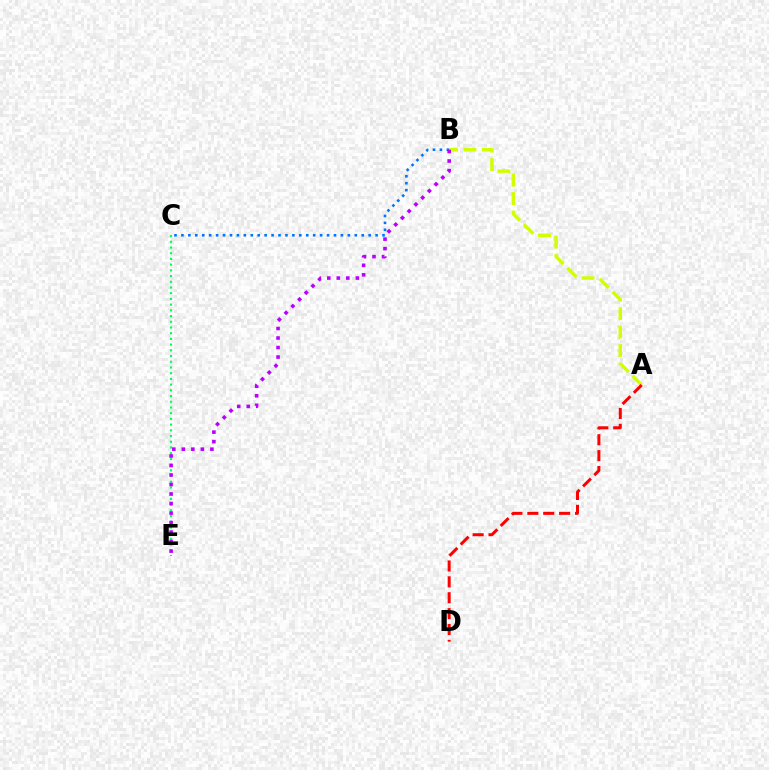{('C', 'E'): [{'color': '#00ff5c', 'line_style': 'dotted', 'thickness': 1.55}], ('A', 'B'): [{'color': '#d1ff00', 'line_style': 'dashed', 'thickness': 2.51}], ('B', 'C'): [{'color': '#0074ff', 'line_style': 'dotted', 'thickness': 1.88}], ('B', 'E'): [{'color': '#b900ff', 'line_style': 'dotted', 'thickness': 2.59}], ('A', 'D'): [{'color': '#ff0000', 'line_style': 'dashed', 'thickness': 2.16}]}